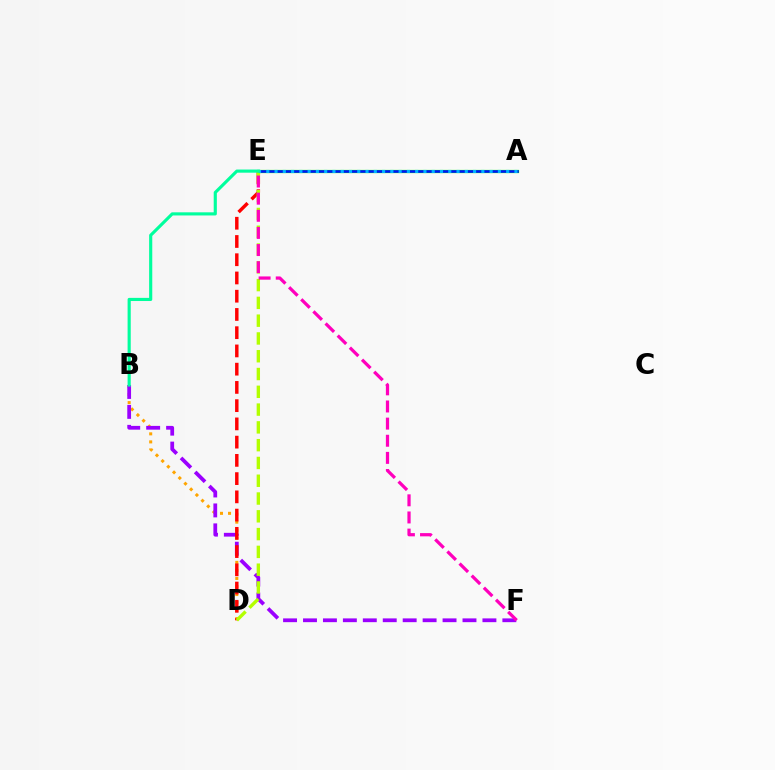{('A', 'E'): [{'color': '#08ff00', 'line_style': 'solid', 'thickness': 2.31}, {'color': '#0010ff', 'line_style': 'solid', 'thickness': 1.84}, {'color': '#00b5ff', 'line_style': 'dotted', 'thickness': 2.25}], ('B', 'D'): [{'color': '#ffa500', 'line_style': 'dotted', 'thickness': 2.18}], ('B', 'F'): [{'color': '#9b00ff', 'line_style': 'dashed', 'thickness': 2.71}], ('D', 'E'): [{'color': '#ff0000', 'line_style': 'dashed', 'thickness': 2.48}, {'color': '#b3ff00', 'line_style': 'dashed', 'thickness': 2.42}], ('E', 'F'): [{'color': '#ff00bd', 'line_style': 'dashed', 'thickness': 2.33}], ('B', 'E'): [{'color': '#00ff9d', 'line_style': 'solid', 'thickness': 2.26}]}